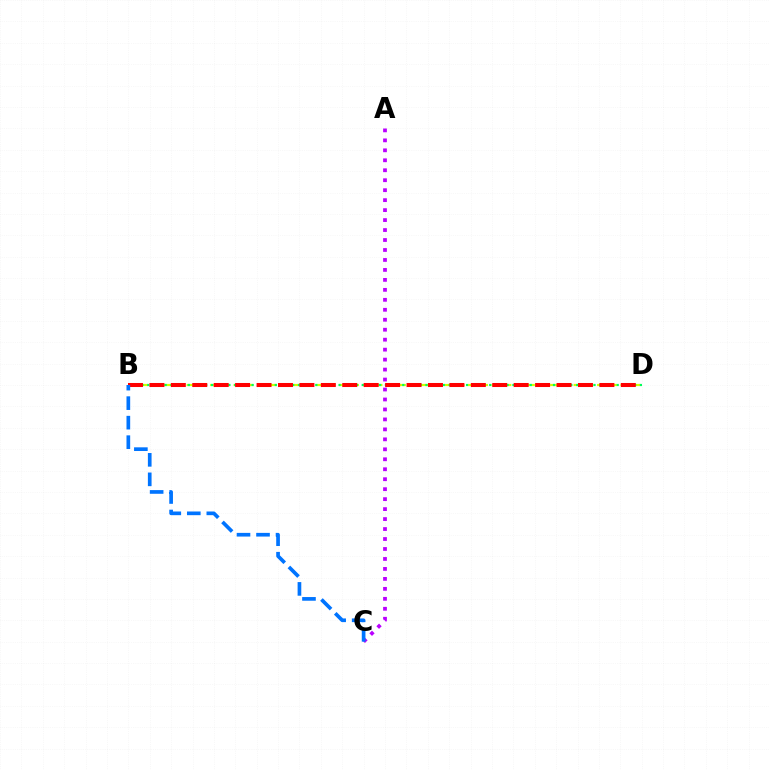{('B', 'D'): [{'color': '#d1ff00', 'line_style': 'dashed', 'thickness': 1.59}, {'color': '#00ff5c', 'line_style': 'dotted', 'thickness': 1.57}, {'color': '#ff0000', 'line_style': 'dashed', 'thickness': 2.91}], ('A', 'C'): [{'color': '#b900ff', 'line_style': 'dotted', 'thickness': 2.71}], ('B', 'C'): [{'color': '#0074ff', 'line_style': 'dashed', 'thickness': 2.65}]}